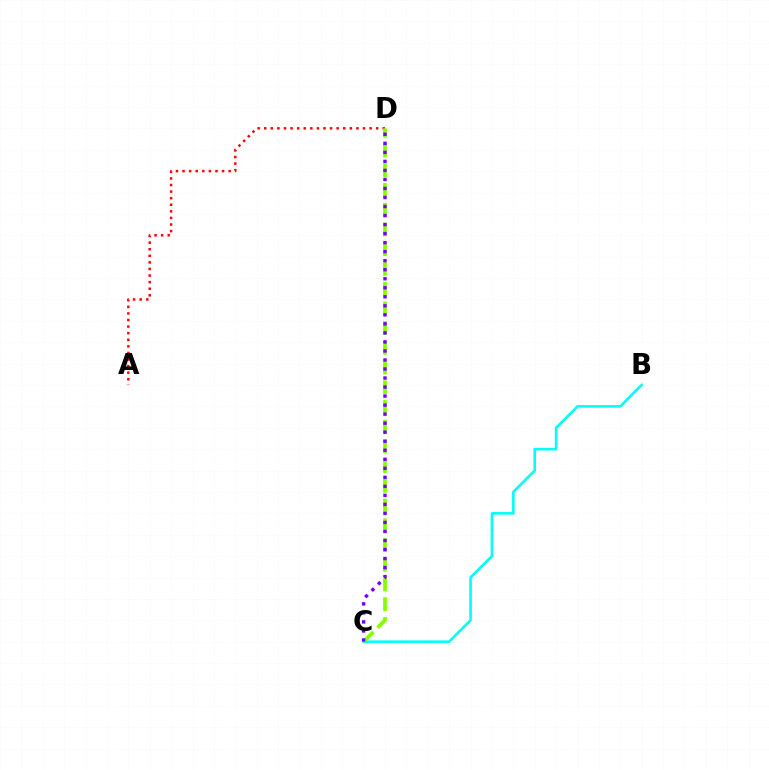{('B', 'C'): [{'color': '#00fff6', 'line_style': 'solid', 'thickness': 1.87}], ('A', 'D'): [{'color': '#ff0000', 'line_style': 'dotted', 'thickness': 1.79}], ('C', 'D'): [{'color': '#84ff00', 'line_style': 'dashed', 'thickness': 2.68}, {'color': '#7200ff', 'line_style': 'dotted', 'thickness': 2.45}]}